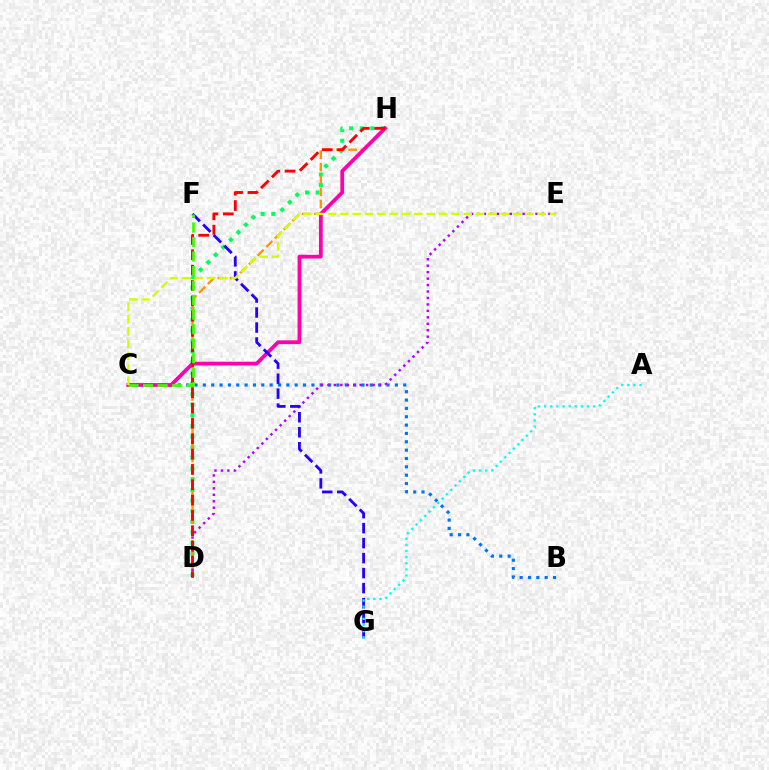{('B', 'C'): [{'color': '#0074ff', 'line_style': 'dotted', 'thickness': 2.27}], ('D', 'H'): [{'color': '#00ff5c', 'line_style': 'dotted', 'thickness': 2.89}, {'color': '#ff9400', 'line_style': 'dashed', 'thickness': 1.67}, {'color': '#ff0000', 'line_style': 'dashed', 'thickness': 2.08}], ('D', 'E'): [{'color': '#b900ff', 'line_style': 'dotted', 'thickness': 1.75}], ('C', 'H'): [{'color': '#ff00ac', 'line_style': 'solid', 'thickness': 2.71}], ('F', 'G'): [{'color': '#2500ff', 'line_style': 'dashed', 'thickness': 2.04}], ('A', 'G'): [{'color': '#00fff6', 'line_style': 'dotted', 'thickness': 1.67}], ('C', 'F'): [{'color': '#3dff00', 'line_style': 'dashed', 'thickness': 1.97}], ('C', 'E'): [{'color': '#d1ff00', 'line_style': 'dashed', 'thickness': 1.68}]}